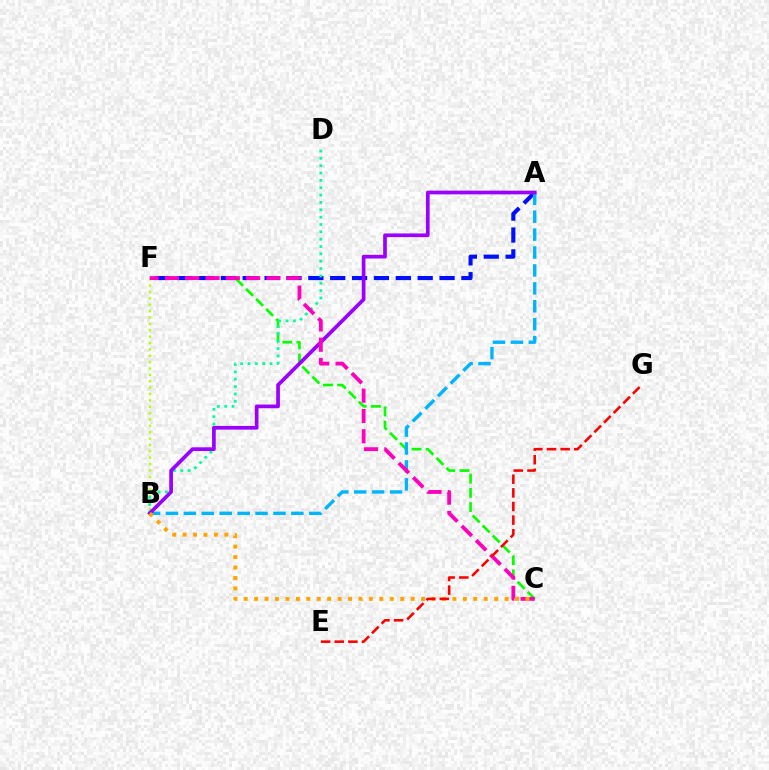{('C', 'F'): [{'color': '#08ff00', 'line_style': 'dashed', 'thickness': 1.93}, {'color': '#ff00bd', 'line_style': 'dashed', 'thickness': 2.76}], ('A', 'F'): [{'color': '#0010ff', 'line_style': 'dashed', 'thickness': 2.97}], ('B', 'F'): [{'color': '#b3ff00', 'line_style': 'dotted', 'thickness': 1.73}], ('A', 'B'): [{'color': '#00b5ff', 'line_style': 'dashed', 'thickness': 2.43}, {'color': '#9b00ff', 'line_style': 'solid', 'thickness': 2.67}], ('B', 'D'): [{'color': '#00ff9d', 'line_style': 'dotted', 'thickness': 2.0}], ('B', 'C'): [{'color': '#ffa500', 'line_style': 'dotted', 'thickness': 2.84}], ('E', 'G'): [{'color': '#ff0000', 'line_style': 'dashed', 'thickness': 1.85}]}